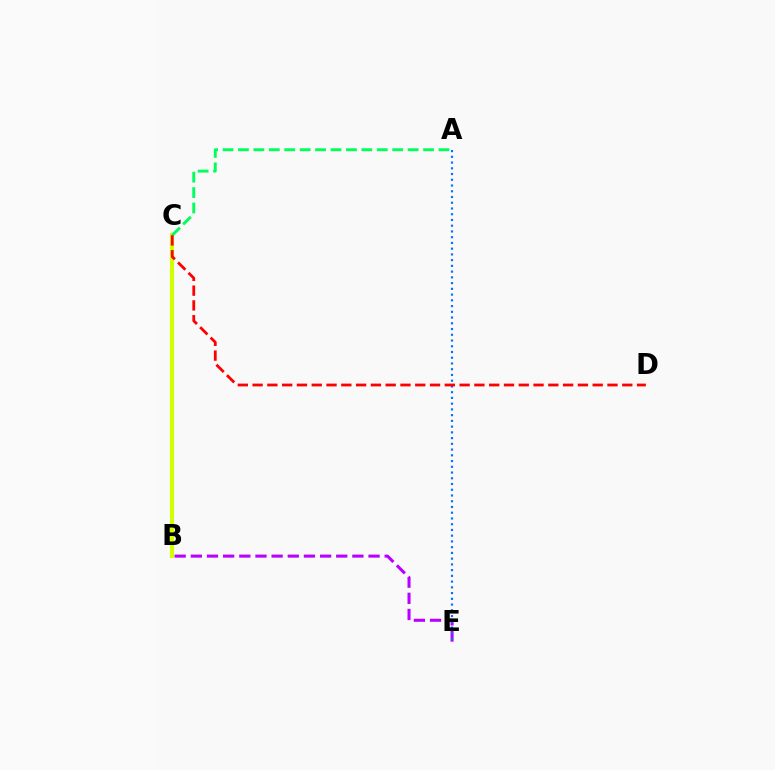{('B', 'C'): [{'color': '#d1ff00', 'line_style': 'solid', 'thickness': 2.97}], ('B', 'E'): [{'color': '#b900ff', 'line_style': 'dashed', 'thickness': 2.19}], ('A', 'E'): [{'color': '#0074ff', 'line_style': 'dotted', 'thickness': 1.56}], ('A', 'C'): [{'color': '#00ff5c', 'line_style': 'dashed', 'thickness': 2.1}], ('C', 'D'): [{'color': '#ff0000', 'line_style': 'dashed', 'thickness': 2.01}]}